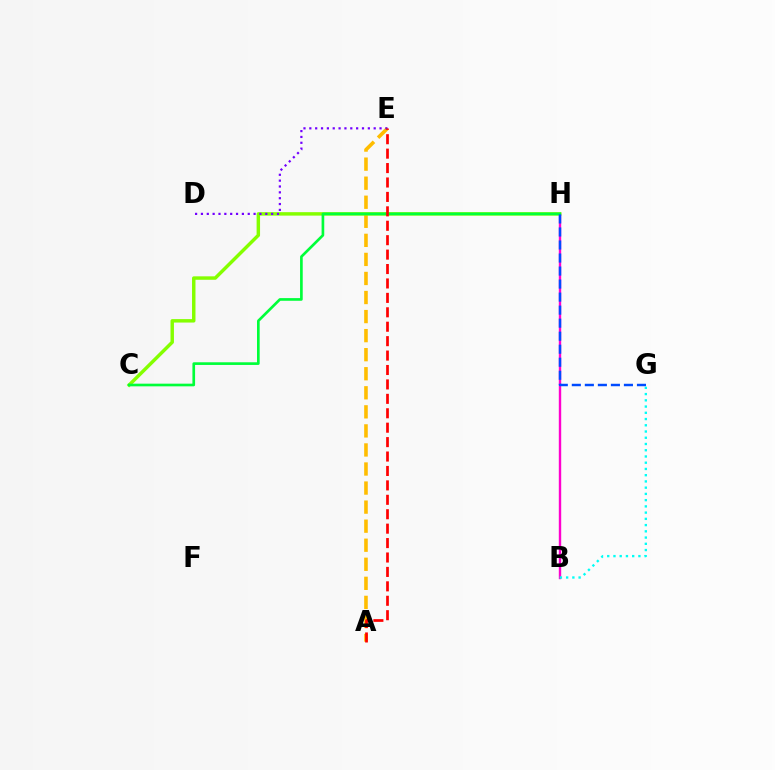{('B', 'H'): [{'color': '#ff00cf', 'line_style': 'solid', 'thickness': 1.73}], ('A', 'E'): [{'color': '#ffbd00', 'line_style': 'dashed', 'thickness': 2.59}, {'color': '#ff0000', 'line_style': 'dashed', 'thickness': 1.96}], ('C', 'H'): [{'color': '#84ff00', 'line_style': 'solid', 'thickness': 2.48}, {'color': '#00ff39', 'line_style': 'solid', 'thickness': 1.92}], ('D', 'E'): [{'color': '#7200ff', 'line_style': 'dotted', 'thickness': 1.59}], ('B', 'G'): [{'color': '#00fff6', 'line_style': 'dotted', 'thickness': 1.69}], ('G', 'H'): [{'color': '#004bff', 'line_style': 'dashed', 'thickness': 1.77}]}